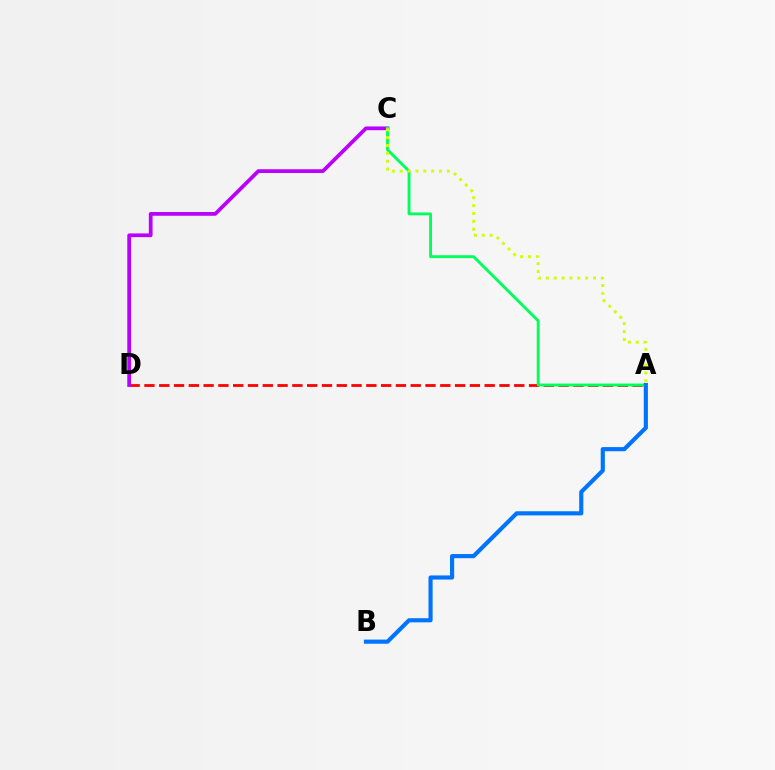{('A', 'D'): [{'color': '#ff0000', 'line_style': 'dashed', 'thickness': 2.01}], ('C', 'D'): [{'color': '#b900ff', 'line_style': 'solid', 'thickness': 2.7}], ('A', 'C'): [{'color': '#00ff5c', 'line_style': 'solid', 'thickness': 2.07}, {'color': '#d1ff00', 'line_style': 'dotted', 'thickness': 2.14}], ('A', 'B'): [{'color': '#0074ff', 'line_style': 'solid', 'thickness': 2.98}]}